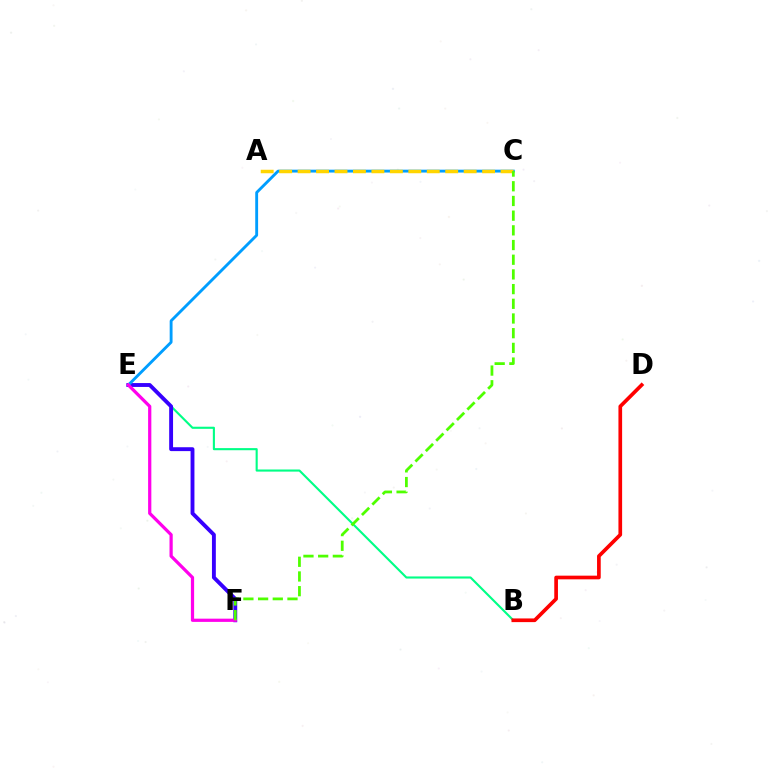{('B', 'E'): [{'color': '#00ff86', 'line_style': 'solid', 'thickness': 1.52}], ('E', 'F'): [{'color': '#3700ff', 'line_style': 'solid', 'thickness': 2.79}, {'color': '#ff00ed', 'line_style': 'solid', 'thickness': 2.32}], ('C', 'E'): [{'color': '#009eff', 'line_style': 'solid', 'thickness': 2.06}], ('B', 'D'): [{'color': '#ff0000', 'line_style': 'solid', 'thickness': 2.65}], ('A', 'C'): [{'color': '#ffd500', 'line_style': 'dashed', 'thickness': 2.51}], ('C', 'F'): [{'color': '#4fff00', 'line_style': 'dashed', 'thickness': 2.0}]}